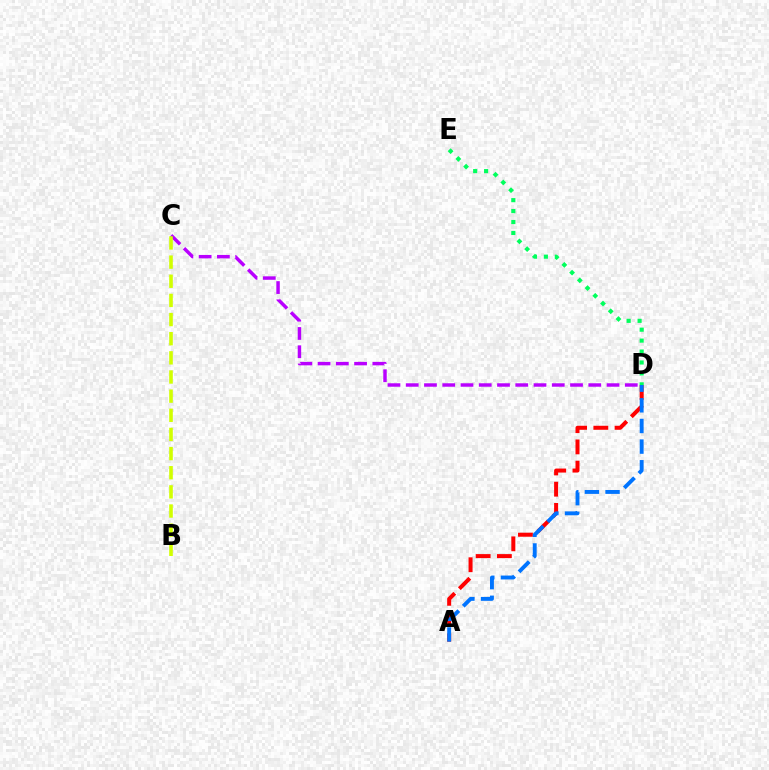{('A', 'D'): [{'color': '#ff0000', 'line_style': 'dashed', 'thickness': 2.88}, {'color': '#0074ff', 'line_style': 'dashed', 'thickness': 2.8}], ('C', 'D'): [{'color': '#b900ff', 'line_style': 'dashed', 'thickness': 2.48}], ('B', 'C'): [{'color': '#d1ff00', 'line_style': 'dashed', 'thickness': 2.6}], ('D', 'E'): [{'color': '#00ff5c', 'line_style': 'dotted', 'thickness': 2.97}]}